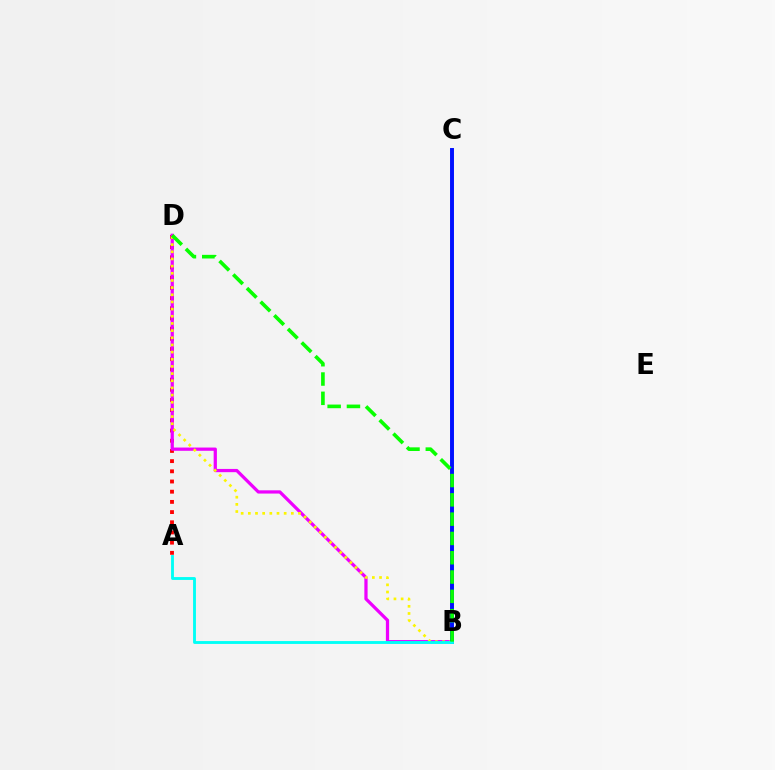{('A', 'D'): [{'color': '#ff0000', 'line_style': 'dotted', 'thickness': 2.77}], ('B', 'D'): [{'color': '#ee00ff', 'line_style': 'solid', 'thickness': 2.34}, {'color': '#fcf500', 'line_style': 'dotted', 'thickness': 1.95}, {'color': '#08ff00', 'line_style': 'dashed', 'thickness': 2.62}], ('B', 'C'): [{'color': '#0010ff', 'line_style': 'solid', 'thickness': 2.83}], ('A', 'B'): [{'color': '#00fff6', 'line_style': 'solid', 'thickness': 2.06}]}